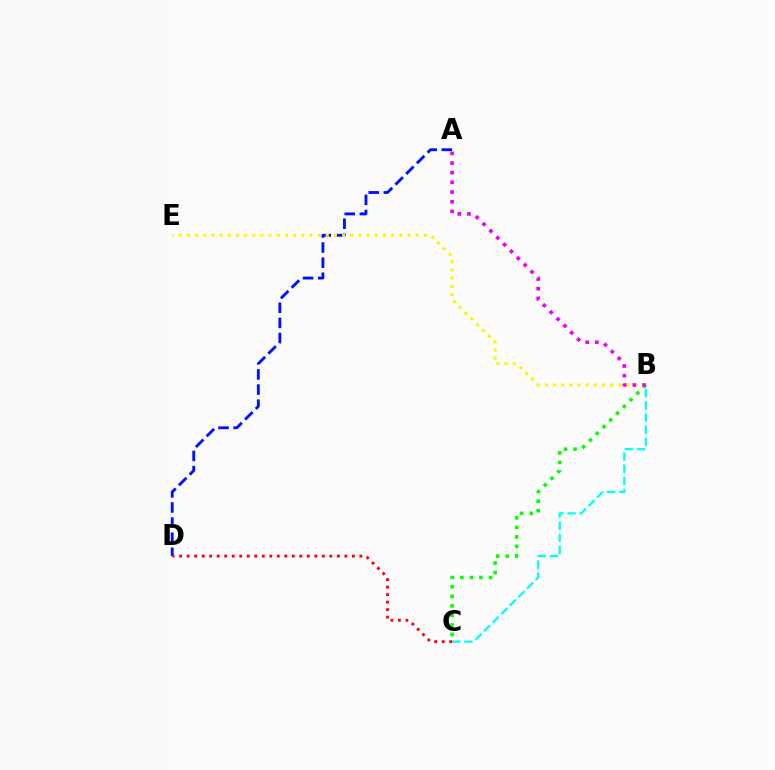{('A', 'D'): [{'color': '#0010ff', 'line_style': 'dashed', 'thickness': 2.05}], ('B', 'C'): [{'color': '#08ff00', 'line_style': 'dotted', 'thickness': 2.59}, {'color': '#00fff6', 'line_style': 'dashed', 'thickness': 1.65}], ('B', 'E'): [{'color': '#fcf500', 'line_style': 'dotted', 'thickness': 2.22}], ('C', 'D'): [{'color': '#ff0000', 'line_style': 'dotted', 'thickness': 2.04}], ('A', 'B'): [{'color': '#ee00ff', 'line_style': 'dotted', 'thickness': 2.63}]}